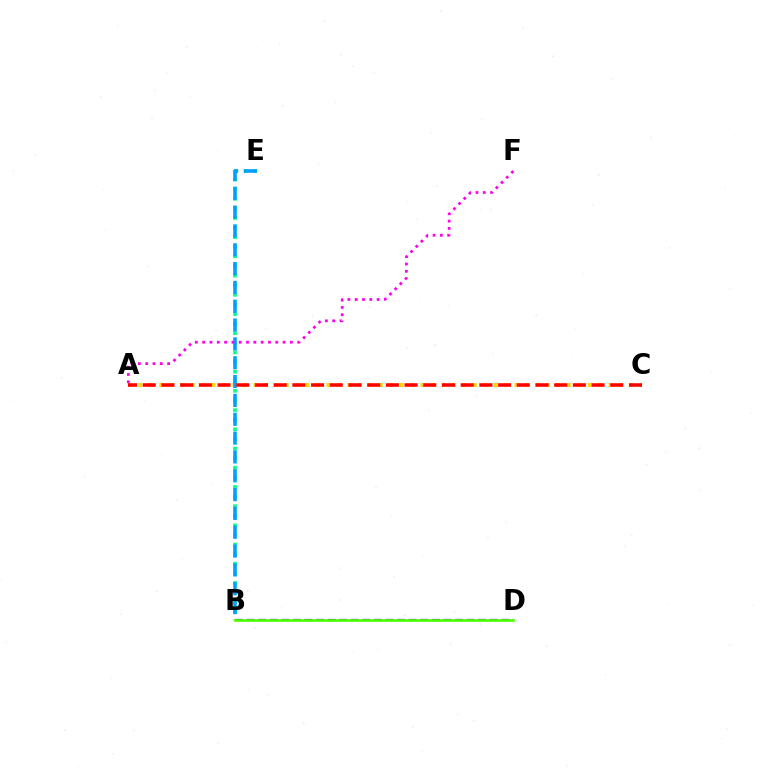{('B', 'D'): [{'color': '#3700ff', 'line_style': 'dashed', 'thickness': 1.57}, {'color': '#4fff00', 'line_style': 'solid', 'thickness': 1.92}], ('B', 'E'): [{'color': '#00ff86', 'line_style': 'dotted', 'thickness': 2.61}, {'color': '#009eff', 'line_style': 'dashed', 'thickness': 2.56}], ('A', 'C'): [{'color': '#ffd500', 'line_style': 'dotted', 'thickness': 2.84}, {'color': '#ff0000', 'line_style': 'dashed', 'thickness': 2.54}], ('A', 'F'): [{'color': '#ff00ed', 'line_style': 'dotted', 'thickness': 1.99}]}